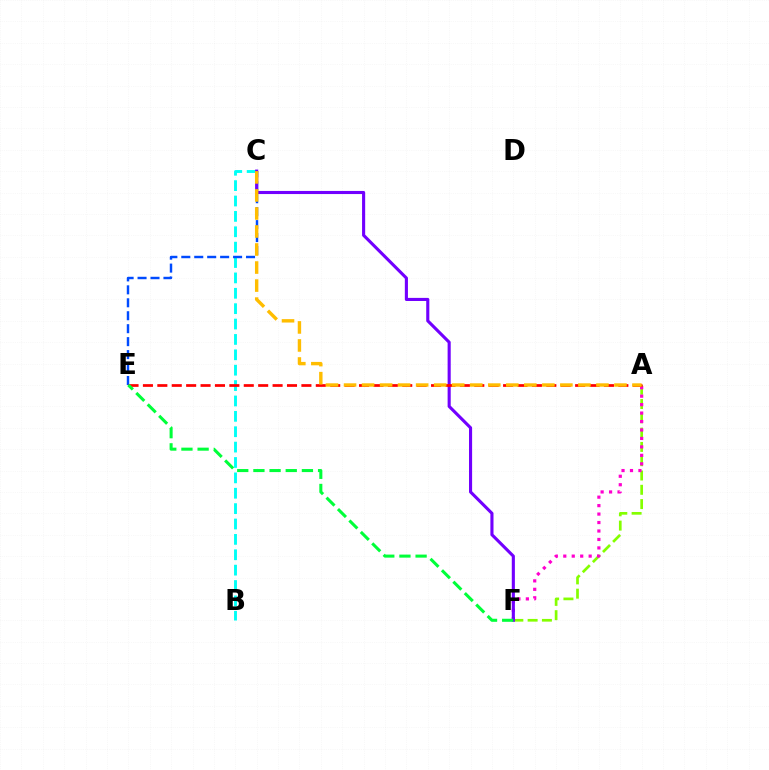{('B', 'C'): [{'color': '#00fff6', 'line_style': 'dashed', 'thickness': 2.09}], ('C', 'E'): [{'color': '#004bff', 'line_style': 'dashed', 'thickness': 1.76}], ('A', 'F'): [{'color': '#84ff00', 'line_style': 'dashed', 'thickness': 1.94}, {'color': '#ff00cf', 'line_style': 'dotted', 'thickness': 2.3}], ('C', 'F'): [{'color': '#7200ff', 'line_style': 'solid', 'thickness': 2.24}], ('A', 'E'): [{'color': '#ff0000', 'line_style': 'dashed', 'thickness': 1.96}], ('E', 'F'): [{'color': '#00ff39', 'line_style': 'dashed', 'thickness': 2.2}], ('A', 'C'): [{'color': '#ffbd00', 'line_style': 'dashed', 'thickness': 2.45}]}